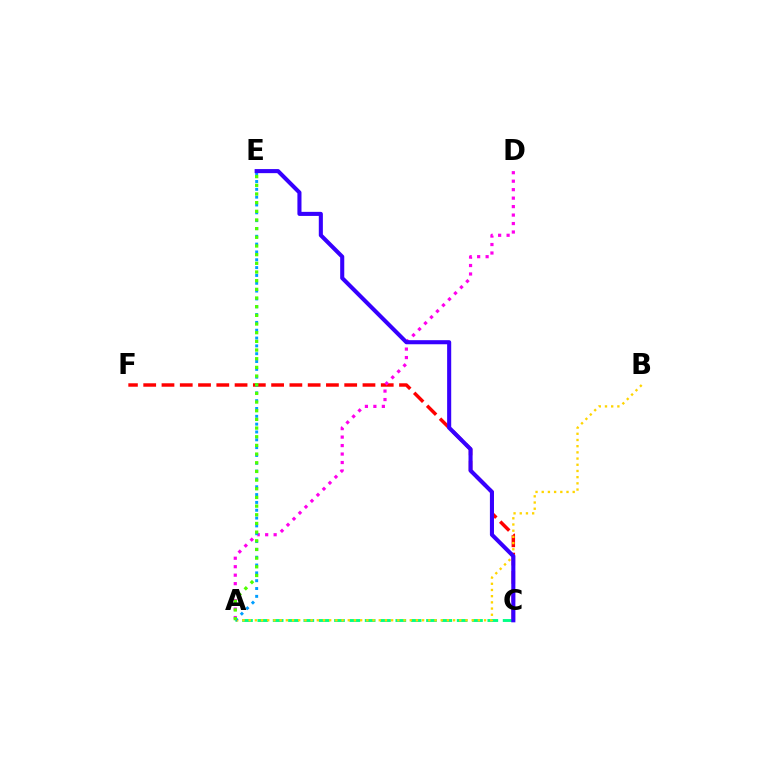{('C', 'F'): [{'color': '#ff0000', 'line_style': 'dashed', 'thickness': 2.48}], ('A', 'C'): [{'color': '#00ff86', 'line_style': 'dashed', 'thickness': 2.08}], ('A', 'D'): [{'color': '#ff00ed', 'line_style': 'dotted', 'thickness': 2.3}], ('A', 'B'): [{'color': '#ffd500', 'line_style': 'dotted', 'thickness': 1.68}], ('A', 'E'): [{'color': '#009eff', 'line_style': 'dotted', 'thickness': 2.13}, {'color': '#4fff00', 'line_style': 'dotted', 'thickness': 2.36}], ('C', 'E'): [{'color': '#3700ff', 'line_style': 'solid', 'thickness': 2.94}]}